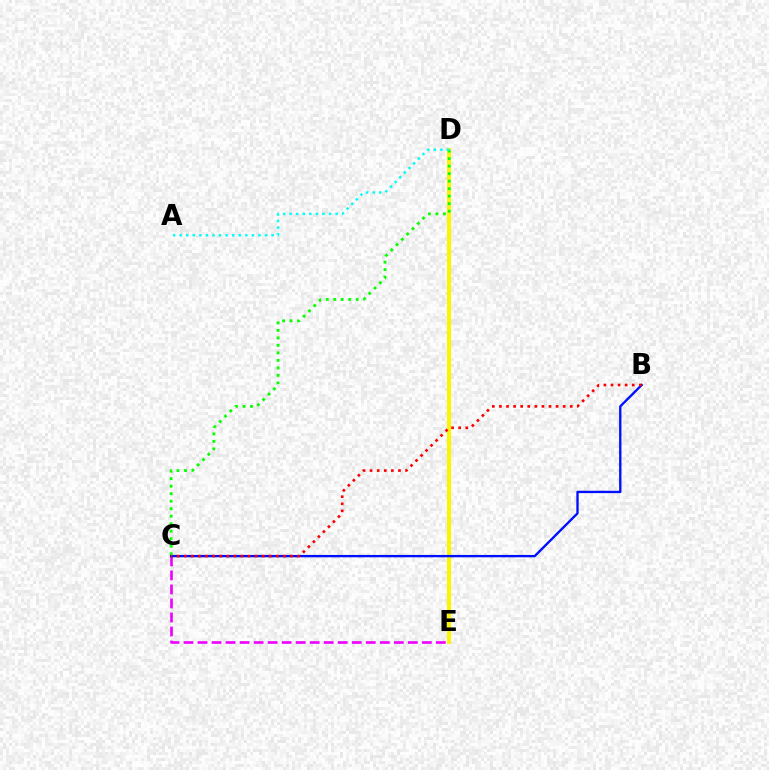{('D', 'E'): [{'color': '#fcf500', 'line_style': 'solid', 'thickness': 2.91}], ('C', 'E'): [{'color': '#ee00ff', 'line_style': 'dashed', 'thickness': 1.9}], ('B', 'C'): [{'color': '#0010ff', 'line_style': 'solid', 'thickness': 1.69}, {'color': '#ff0000', 'line_style': 'dotted', 'thickness': 1.93}], ('C', 'D'): [{'color': '#08ff00', 'line_style': 'dotted', 'thickness': 2.04}], ('A', 'D'): [{'color': '#00fff6', 'line_style': 'dotted', 'thickness': 1.78}]}